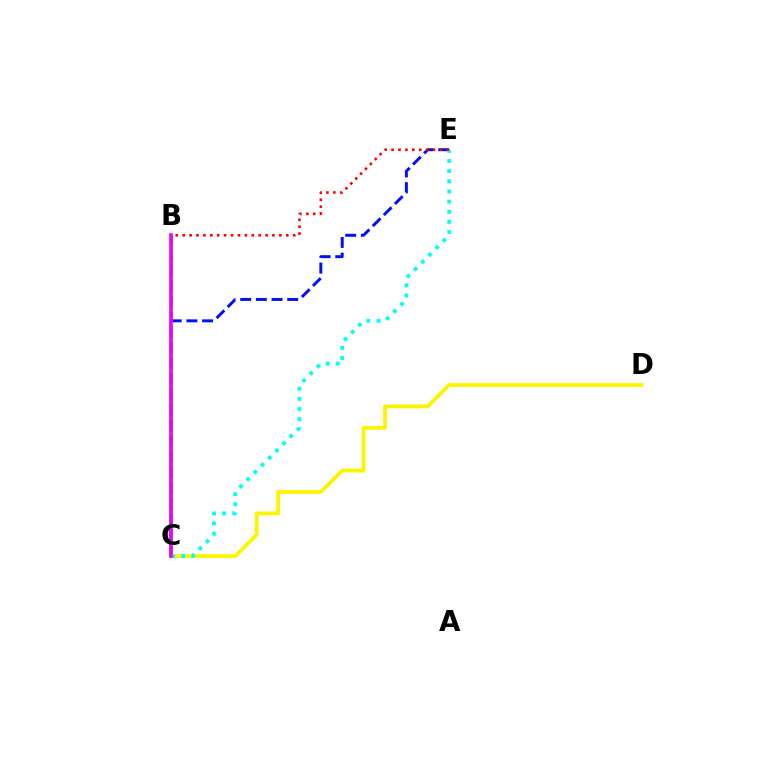{('C', 'D'): [{'color': '#fcf500', 'line_style': 'solid', 'thickness': 2.74}], ('C', 'E'): [{'color': '#0010ff', 'line_style': 'dashed', 'thickness': 2.13}, {'color': '#00fff6', 'line_style': 'dotted', 'thickness': 2.76}], ('B', 'C'): [{'color': '#08ff00', 'line_style': 'dashed', 'thickness': 2.12}, {'color': '#ee00ff', 'line_style': 'solid', 'thickness': 2.61}], ('B', 'E'): [{'color': '#ff0000', 'line_style': 'dotted', 'thickness': 1.88}]}